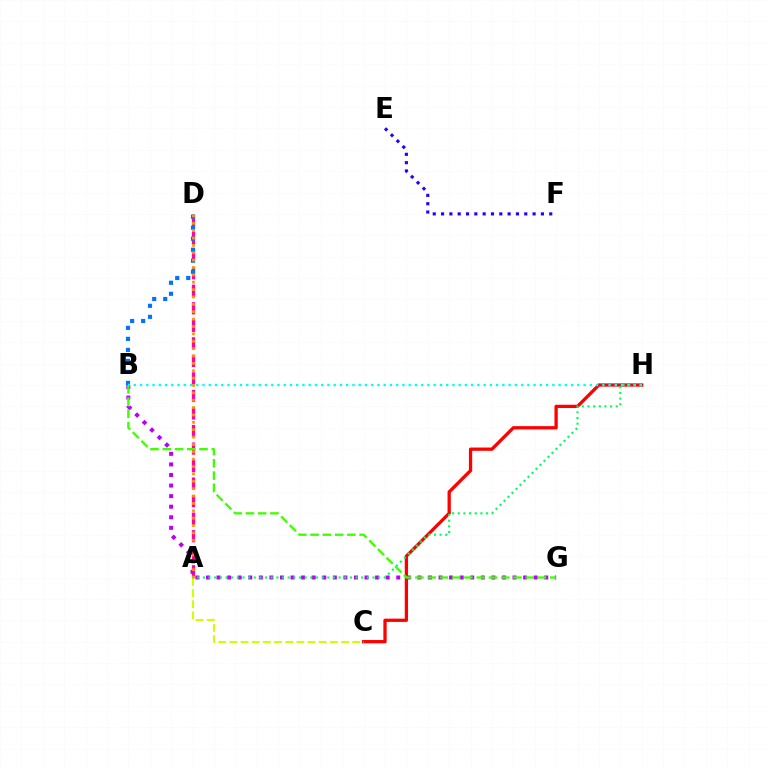{('A', 'D'): [{'color': '#ff00ac', 'line_style': 'dashed', 'thickness': 2.38}, {'color': '#ff9400', 'line_style': 'dotted', 'thickness': 2.0}], ('B', 'D'): [{'color': '#0074ff', 'line_style': 'dotted', 'thickness': 2.99}], ('C', 'H'): [{'color': '#ff0000', 'line_style': 'solid', 'thickness': 2.36}], ('B', 'G'): [{'color': '#b900ff', 'line_style': 'dotted', 'thickness': 2.87}, {'color': '#3dff00', 'line_style': 'dashed', 'thickness': 1.66}], ('A', 'C'): [{'color': '#d1ff00', 'line_style': 'dashed', 'thickness': 1.52}], ('E', 'F'): [{'color': '#2500ff', 'line_style': 'dotted', 'thickness': 2.26}], ('A', 'H'): [{'color': '#00ff5c', 'line_style': 'dotted', 'thickness': 1.54}], ('B', 'H'): [{'color': '#00fff6', 'line_style': 'dotted', 'thickness': 1.7}]}